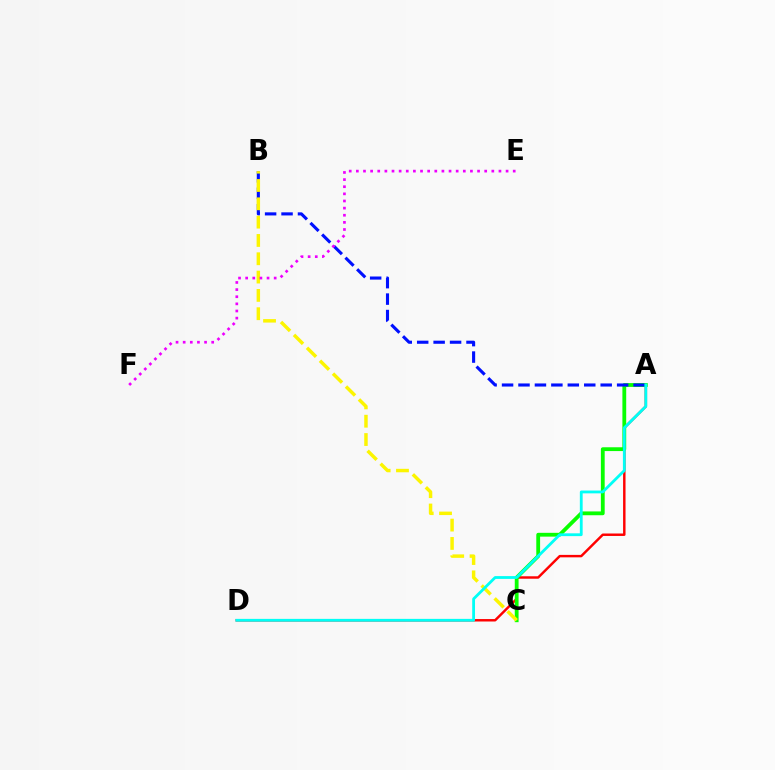{('A', 'D'): [{'color': '#ff0000', 'line_style': 'solid', 'thickness': 1.76}, {'color': '#00fff6', 'line_style': 'solid', 'thickness': 2.02}], ('A', 'C'): [{'color': '#08ff00', 'line_style': 'solid', 'thickness': 2.74}], ('A', 'B'): [{'color': '#0010ff', 'line_style': 'dashed', 'thickness': 2.23}], ('B', 'C'): [{'color': '#fcf500', 'line_style': 'dashed', 'thickness': 2.49}], ('E', 'F'): [{'color': '#ee00ff', 'line_style': 'dotted', 'thickness': 1.94}]}